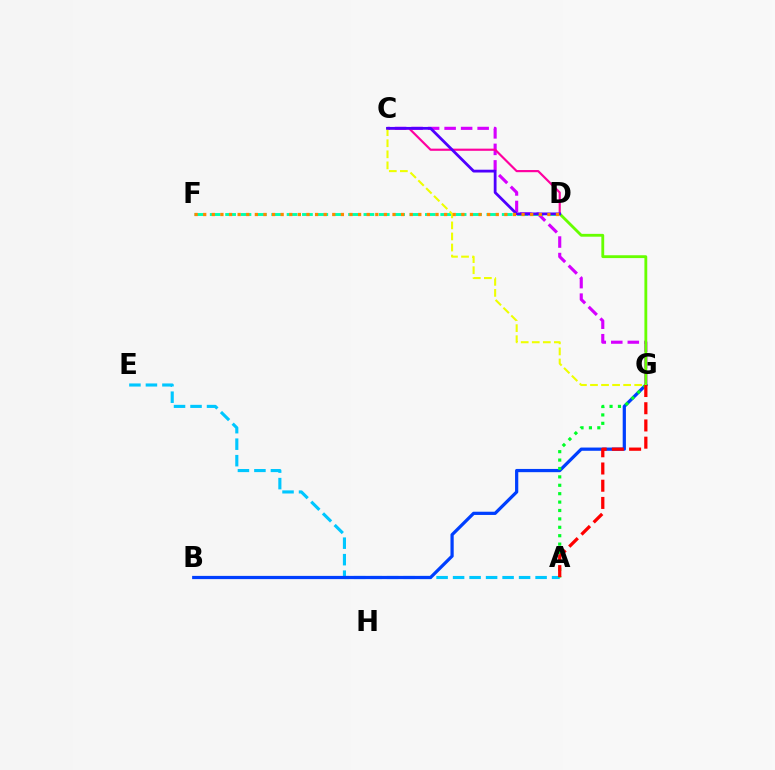{('A', 'E'): [{'color': '#00c7ff', 'line_style': 'dashed', 'thickness': 2.24}], ('C', 'G'): [{'color': '#d600ff', 'line_style': 'dashed', 'thickness': 2.24}, {'color': '#eeff00', 'line_style': 'dashed', 'thickness': 1.5}], ('B', 'G'): [{'color': '#003fff', 'line_style': 'solid', 'thickness': 2.33}], ('A', 'G'): [{'color': '#00ff27', 'line_style': 'dotted', 'thickness': 2.28}, {'color': '#ff0000', 'line_style': 'dashed', 'thickness': 2.34}], ('D', 'G'): [{'color': '#66ff00', 'line_style': 'solid', 'thickness': 2.04}], ('C', 'D'): [{'color': '#ff00a0', 'line_style': 'solid', 'thickness': 1.56}, {'color': '#4f00ff', 'line_style': 'solid', 'thickness': 2.01}], ('D', 'F'): [{'color': '#00ffaf', 'line_style': 'dashed', 'thickness': 2.09}, {'color': '#ff8800', 'line_style': 'dotted', 'thickness': 2.34}]}